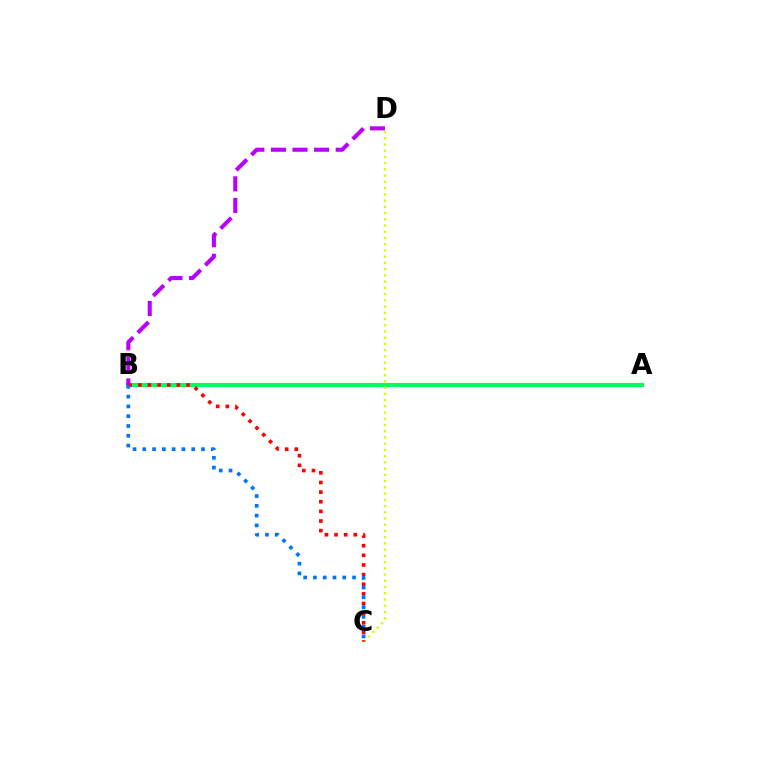{('A', 'B'): [{'color': '#00ff5c', 'line_style': 'solid', 'thickness': 2.96}], ('B', 'D'): [{'color': '#b900ff', 'line_style': 'dashed', 'thickness': 2.93}], ('C', 'D'): [{'color': '#d1ff00', 'line_style': 'dotted', 'thickness': 1.69}], ('B', 'C'): [{'color': '#ff0000', 'line_style': 'dotted', 'thickness': 2.62}, {'color': '#0074ff', 'line_style': 'dotted', 'thickness': 2.66}]}